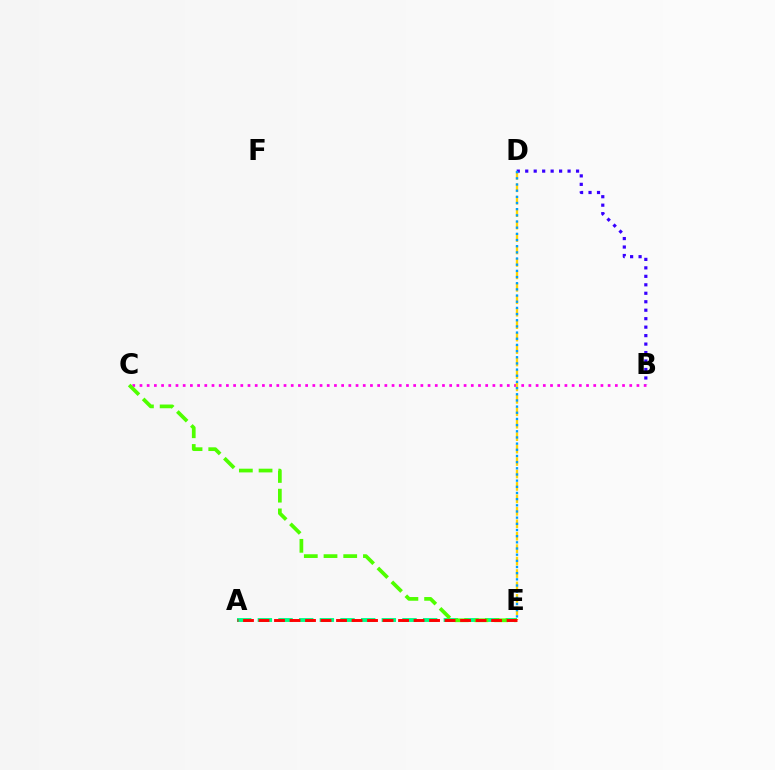{('B', 'C'): [{'color': '#ff00ed', 'line_style': 'dotted', 'thickness': 1.96}], ('A', 'E'): [{'color': '#00ff86', 'line_style': 'dashed', 'thickness': 2.81}, {'color': '#ff0000', 'line_style': 'dashed', 'thickness': 2.11}], ('D', 'E'): [{'color': '#ffd500', 'line_style': 'dashed', 'thickness': 1.69}, {'color': '#009eff', 'line_style': 'dotted', 'thickness': 1.68}], ('C', 'E'): [{'color': '#4fff00', 'line_style': 'dashed', 'thickness': 2.68}], ('B', 'D'): [{'color': '#3700ff', 'line_style': 'dotted', 'thickness': 2.3}]}